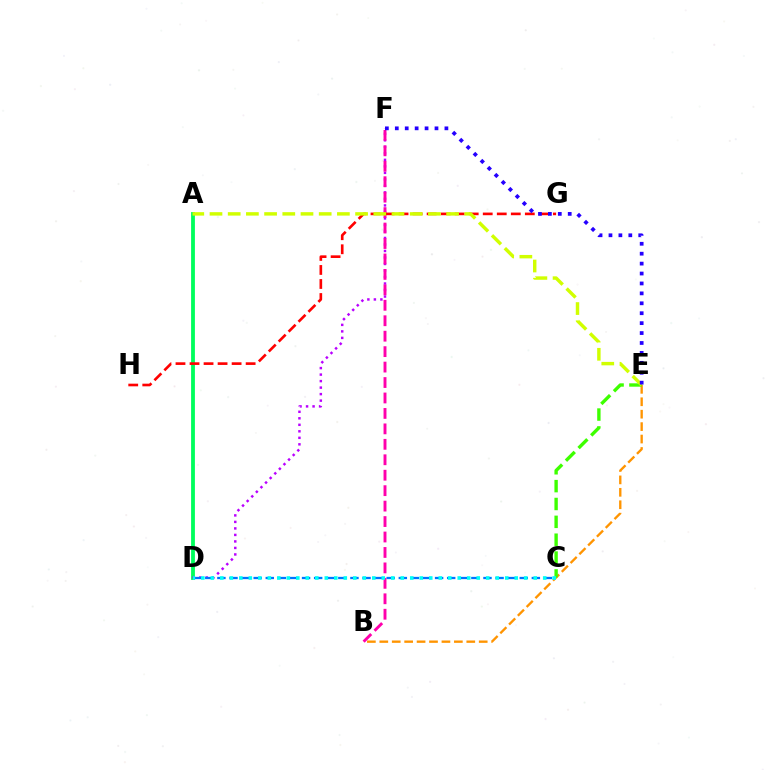{('A', 'D'): [{'color': '#00ff5c', 'line_style': 'solid', 'thickness': 2.75}], ('D', 'F'): [{'color': '#b900ff', 'line_style': 'dotted', 'thickness': 1.77}], ('B', 'F'): [{'color': '#ff00ac', 'line_style': 'dashed', 'thickness': 2.1}], ('B', 'E'): [{'color': '#ff9400', 'line_style': 'dashed', 'thickness': 1.69}], ('C', 'E'): [{'color': '#3dff00', 'line_style': 'dashed', 'thickness': 2.43}], ('G', 'H'): [{'color': '#ff0000', 'line_style': 'dashed', 'thickness': 1.91}], ('C', 'D'): [{'color': '#0074ff', 'line_style': 'dashed', 'thickness': 1.64}, {'color': '#00fff6', 'line_style': 'dotted', 'thickness': 2.58}], ('A', 'E'): [{'color': '#d1ff00', 'line_style': 'dashed', 'thickness': 2.47}], ('E', 'F'): [{'color': '#2500ff', 'line_style': 'dotted', 'thickness': 2.7}]}